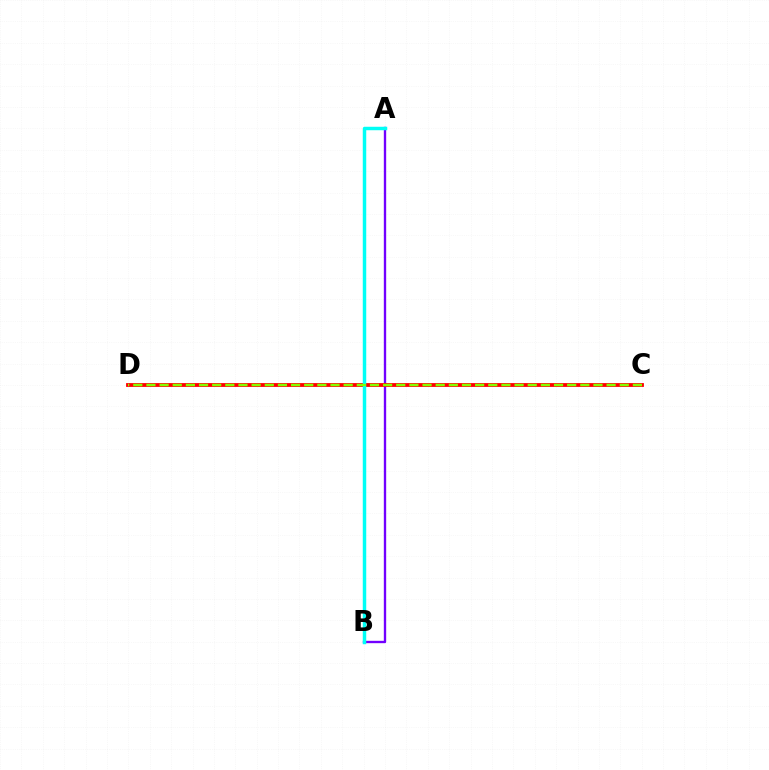{('A', 'B'): [{'color': '#7200ff', 'line_style': 'solid', 'thickness': 1.69}, {'color': '#00fff6', 'line_style': 'solid', 'thickness': 2.49}], ('C', 'D'): [{'color': '#ff0000', 'line_style': 'solid', 'thickness': 2.74}, {'color': '#84ff00', 'line_style': 'dashed', 'thickness': 1.79}]}